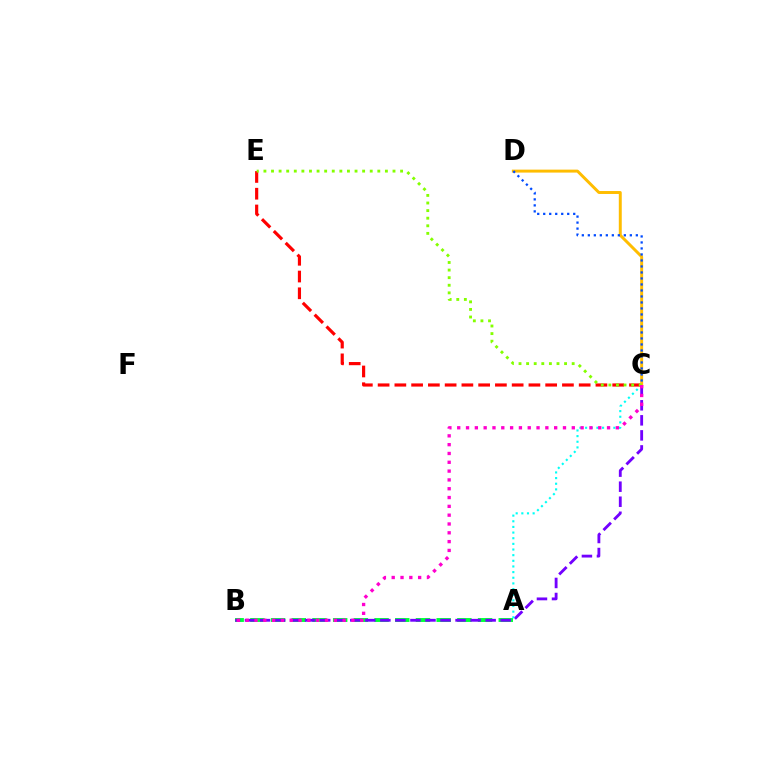{('C', 'E'): [{'color': '#ff0000', 'line_style': 'dashed', 'thickness': 2.28}, {'color': '#84ff00', 'line_style': 'dotted', 'thickness': 2.06}], ('A', 'B'): [{'color': '#00ff39', 'line_style': 'dashed', 'thickness': 2.81}], ('B', 'C'): [{'color': '#7200ff', 'line_style': 'dashed', 'thickness': 2.04}, {'color': '#ff00cf', 'line_style': 'dotted', 'thickness': 2.39}], ('A', 'C'): [{'color': '#00fff6', 'line_style': 'dotted', 'thickness': 1.53}], ('C', 'D'): [{'color': '#ffbd00', 'line_style': 'solid', 'thickness': 2.13}, {'color': '#004bff', 'line_style': 'dotted', 'thickness': 1.63}]}